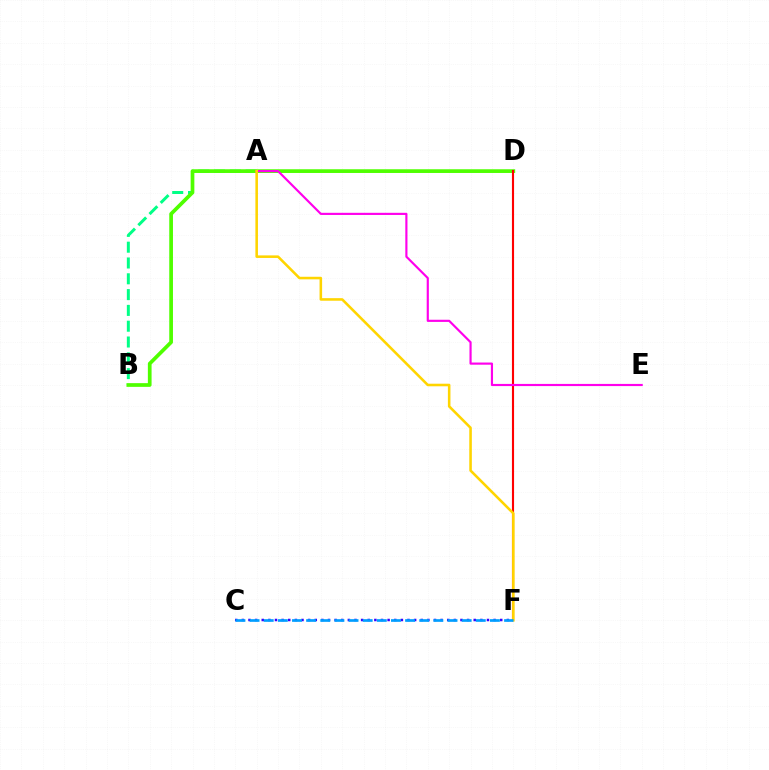{('A', 'B'): [{'color': '#00ff86', 'line_style': 'dashed', 'thickness': 2.15}], ('B', 'D'): [{'color': '#4fff00', 'line_style': 'solid', 'thickness': 2.67}], ('C', 'F'): [{'color': '#3700ff', 'line_style': 'dotted', 'thickness': 1.8}, {'color': '#009eff', 'line_style': 'dashed', 'thickness': 1.92}], ('D', 'F'): [{'color': '#ff0000', 'line_style': 'solid', 'thickness': 1.53}], ('A', 'E'): [{'color': '#ff00ed', 'line_style': 'solid', 'thickness': 1.56}], ('A', 'F'): [{'color': '#ffd500', 'line_style': 'solid', 'thickness': 1.85}]}